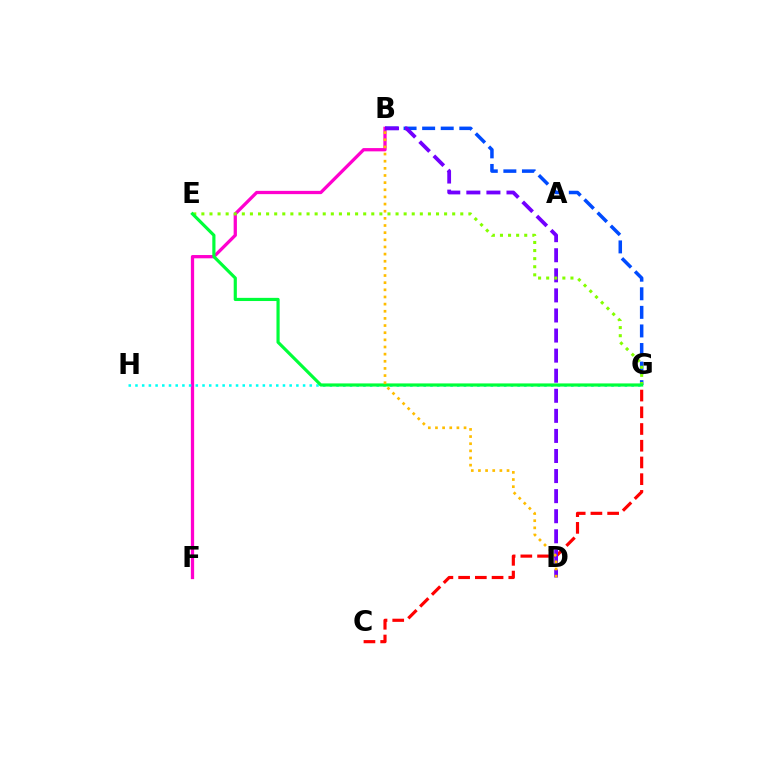{('B', 'F'): [{'color': '#ff00cf', 'line_style': 'solid', 'thickness': 2.36}], ('G', 'H'): [{'color': '#00fff6', 'line_style': 'dotted', 'thickness': 1.82}], ('C', 'G'): [{'color': '#ff0000', 'line_style': 'dashed', 'thickness': 2.27}], ('B', 'G'): [{'color': '#004bff', 'line_style': 'dashed', 'thickness': 2.52}], ('B', 'D'): [{'color': '#7200ff', 'line_style': 'dashed', 'thickness': 2.73}, {'color': '#ffbd00', 'line_style': 'dotted', 'thickness': 1.94}], ('E', 'G'): [{'color': '#84ff00', 'line_style': 'dotted', 'thickness': 2.2}, {'color': '#00ff39', 'line_style': 'solid', 'thickness': 2.28}]}